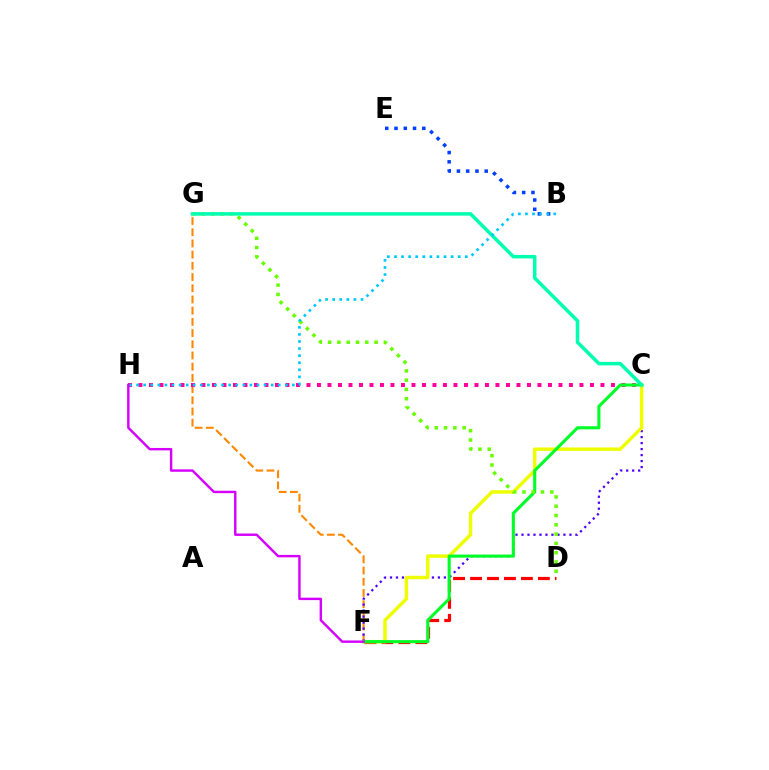{('F', 'G'): [{'color': '#ff8800', 'line_style': 'dashed', 'thickness': 1.52}], ('C', 'F'): [{'color': '#4f00ff', 'line_style': 'dotted', 'thickness': 1.63}, {'color': '#eeff00', 'line_style': 'solid', 'thickness': 2.48}, {'color': '#00ff27', 'line_style': 'solid', 'thickness': 2.22}], ('C', 'H'): [{'color': '#ff00a0', 'line_style': 'dotted', 'thickness': 2.85}], ('B', 'E'): [{'color': '#003fff', 'line_style': 'dotted', 'thickness': 2.52}], ('D', 'F'): [{'color': '#ff0000', 'line_style': 'dashed', 'thickness': 2.3}], ('D', 'G'): [{'color': '#66ff00', 'line_style': 'dotted', 'thickness': 2.52}], ('C', 'G'): [{'color': '#00ffaf', 'line_style': 'solid', 'thickness': 2.52}], ('B', 'H'): [{'color': '#00c7ff', 'line_style': 'dotted', 'thickness': 1.92}], ('F', 'H'): [{'color': '#d600ff', 'line_style': 'solid', 'thickness': 1.74}]}